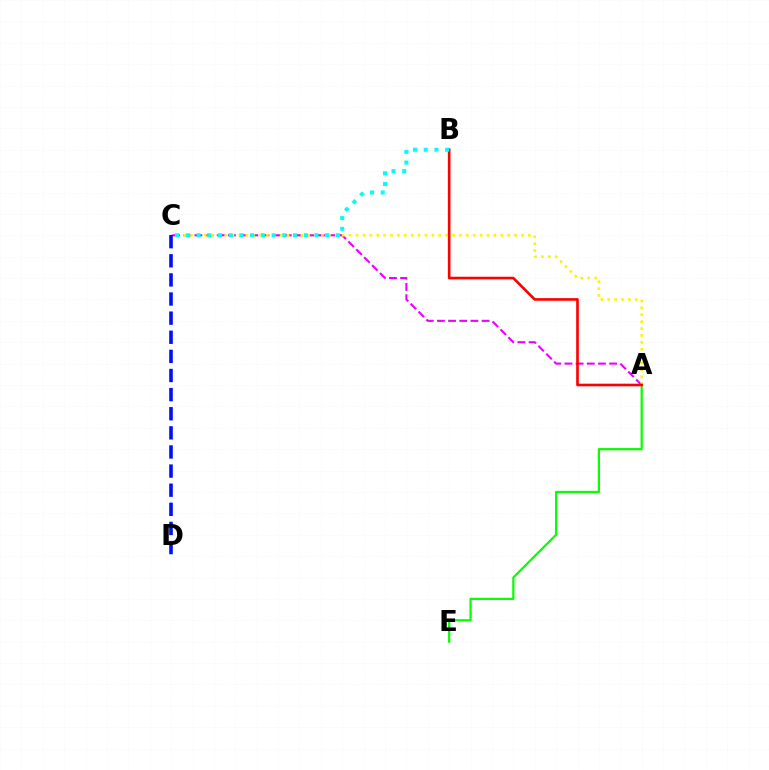{('A', 'C'): [{'color': '#ee00ff', 'line_style': 'dashed', 'thickness': 1.52}, {'color': '#fcf500', 'line_style': 'dotted', 'thickness': 1.87}], ('C', 'D'): [{'color': '#0010ff', 'line_style': 'dashed', 'thickness': 2.6}], ('A', 'E'): [{'color': '#08ff00', 'line_style': 'solid', 'thickness': 1.6}], ('A', 'B'): [{'color': '#ff0000', 'line_style': 'solid', 'thickness': 1.9}], ('B', 'C'): [{'color': '#00fff6', 'line_style': 'dotted', 'thickness': 2.91}]}